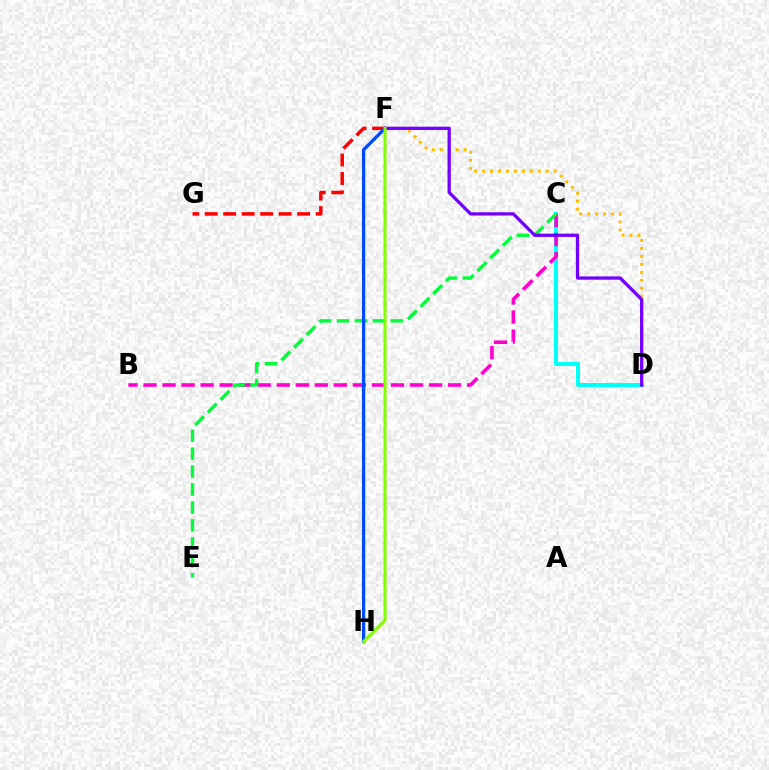{('F', 'G'): [{'color': '#ff0000', 'line_style': 'dashed', 'thickness': 2.51}], ('C', 'D'): [{'color': '#00fff6', 'line_style': 'solid', 'thickness': 2.88}], ('B', 'C'): [{'color': '#ff00cf', 'line_style': 'dashed', 'thickness': 2.59}], ('C', 'E'): [{'color': '#00ff39', 'line_style': 'dashed', 'thickness': 2.44}], ('D', 'F'): [{'color': '#ffbd00', 'line_style': 'dotted', 'thickness': 2.16}, {'color': '#7200ff', 'line_style': 'solid', 'thickness': 2.36}], ('F', 'H'): [{'color': '#004bff', 'line_style': 'solid', 'thickness': 2.39}, {'color': '#84ff00', 'line_style': 'solid', 'thickness': 2.25}]}